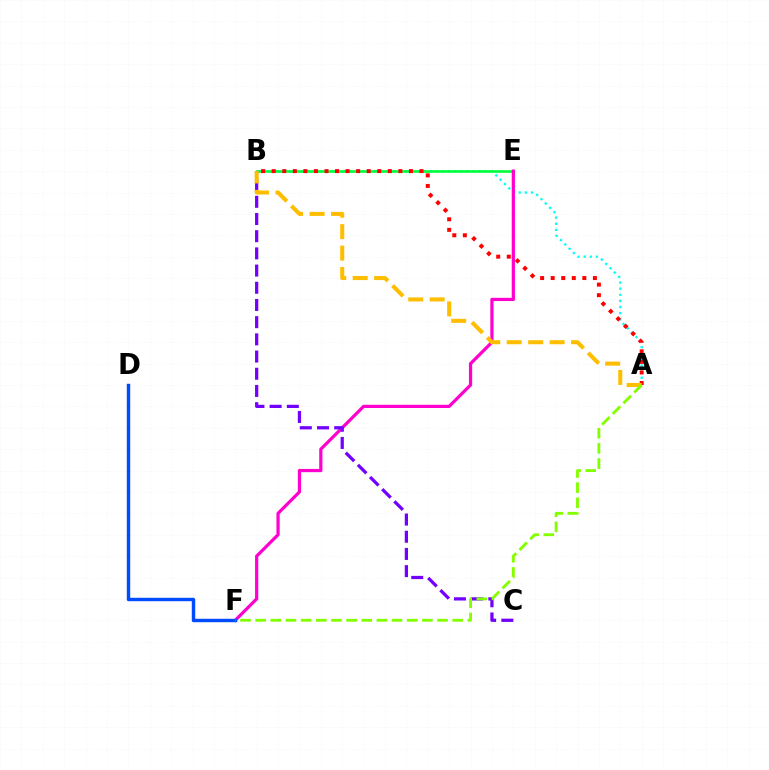{('A', 'B'): [{'color': '#00fff6', 'line_style': 'dotted', 'thickness': 1.66}, {'color': '#ff0000', 'line_style': 'dotted', 'thickness': 2.87}, {'color': '#ffbd00', 'line_style': 'dashed', 'thickness': 2.92}], ('B', 'E'): [{'color': '#00ff39', 'line_style': 'solid', 'thickness': 1.89}], ('E', 'F'): [{'color': '#ff00cf', 'line_style': 'solid', 'thickness': 2.32}], ('D', 'F'): [{'color': '#004bff', 'line_style': 'solid', 'thickness': 2.47}], ('B', 'C'): [{'color': '#7200ff', 'line_style': 'dashed', 'thickness': 2.34}], ('A', 'F'): [{'color': '#84ff00', 'line_style': 'dashed', 'thickness': 2.06}]}